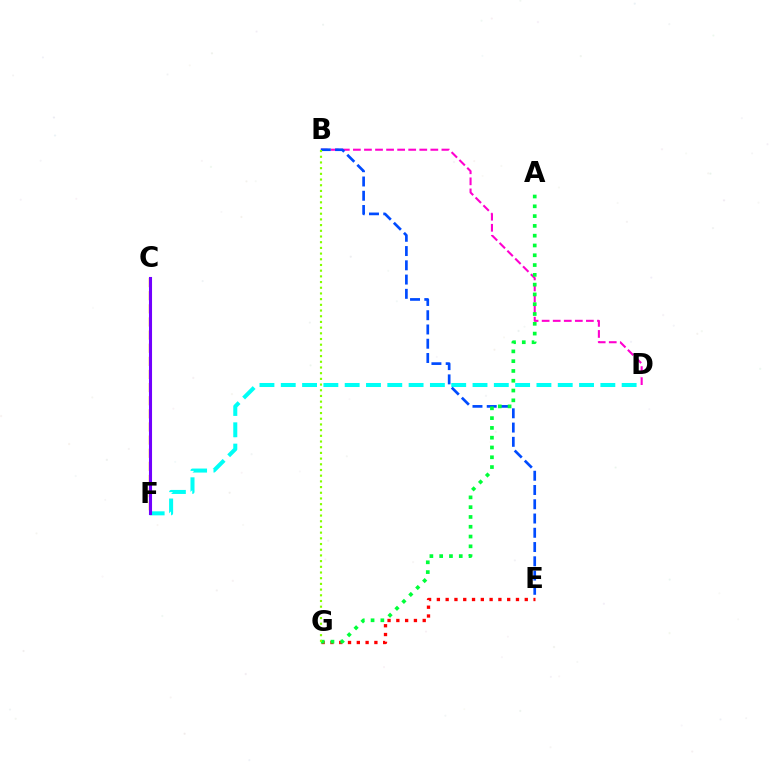{('C', 'F'): [{'color': '#ffbd00', 'line_style': 'dashed', 'thickness': 1.78}, {'color': '#7200ff', 'line_style': 'solid', 'thickness': 2.22}], ('B', 'D'): [{'color': '#ff00cf', 'line_style': 'dashed', 'thickness': 1.5}], ('E', 'G'): [{'color': '#ff0000', 'line_style': 'dotted', 'thickness': 2.39}], ('D', 'F'): [{'color': '#00fff6', 'line_style': 'dashed', 'thickness': 2.89}], ('B', 'E'): [{'color': '#004bff', 'line_style': 'dashed', 'thickness': 1.94}], ('A', 'G'): [{'color': '#00ff39', 'line_style': 'dotted', 'thickness': 2.66}], ('B', 'G'): [{'color': '#84ff00', 'line_style': 'dotted', 'thickness': 1.55}]}